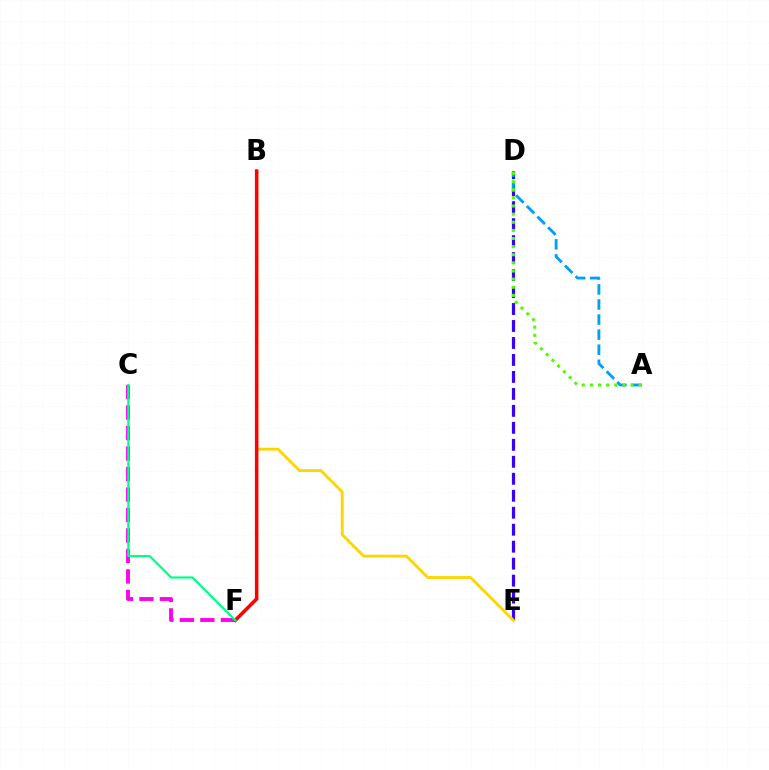{('D', 'E'): [{'color': '#3700ff', 'line_style': 'dashed', 'thickness': 2.31}], ('B', 'E'): [{'color': '#ffd500', 'line_style': 'solid', 'thickness': 2.04}], ('C', 'F'): [{'color': '#ff00ed', 'line_style': 'dashed', 'thickness': 2.78}, {'color': '#00ff86', 'line_style': 'solid', 'thickness': 1.58}], ('B', 'F'): [{'color': '#ff0000', 'line_style': 'solid', 'thickness': 2.53}], ('A', 'D'): [{'color': '#009eff', 'line_style': 'dashed', 'thickness': 2.05}, {'color': '#4fff00', 'line_style': 'dotted', 'thickness': 2.21}]}